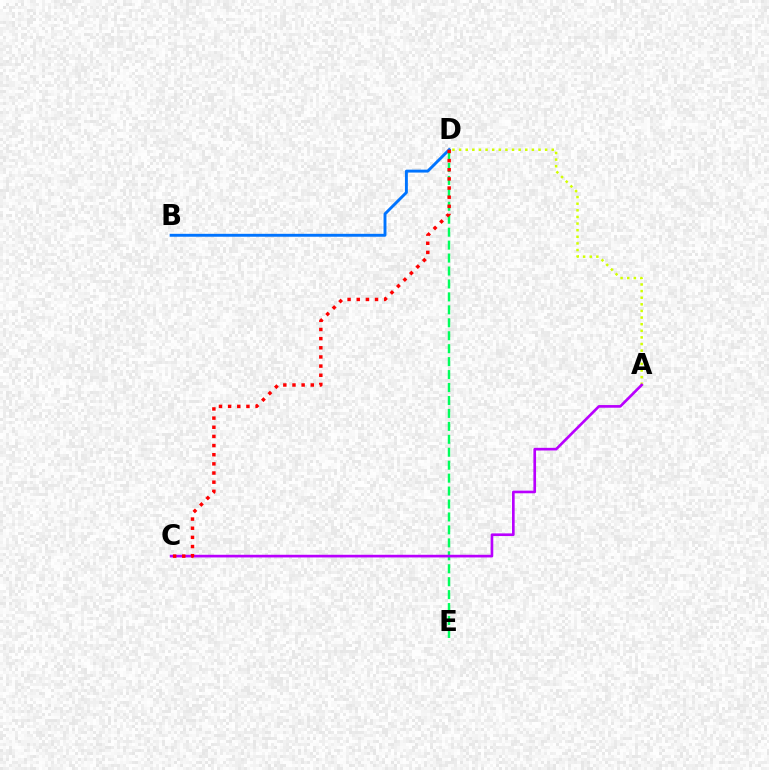{('D', 'E'): [{'color': '#00ff5c', 'line_style': 'dashed', 'thickness': 1.76}], ('A', 'D'): [{'color': '#d1ff00', 'line_style': 'dotted', 'thickness': 1.8}], ('A', 'C'): [{'color': '#b900ff', 'line_style': 'solid', 'thickness': 1.92}], ('B', 'D'): [{'color': '#0074ff', 'line_style': 'solid', 'thickness': 2.09}], ('C', 'D'): [{'color': '#ff0000', 'line_style': 'dotted', 'thickness': 2.49}]}